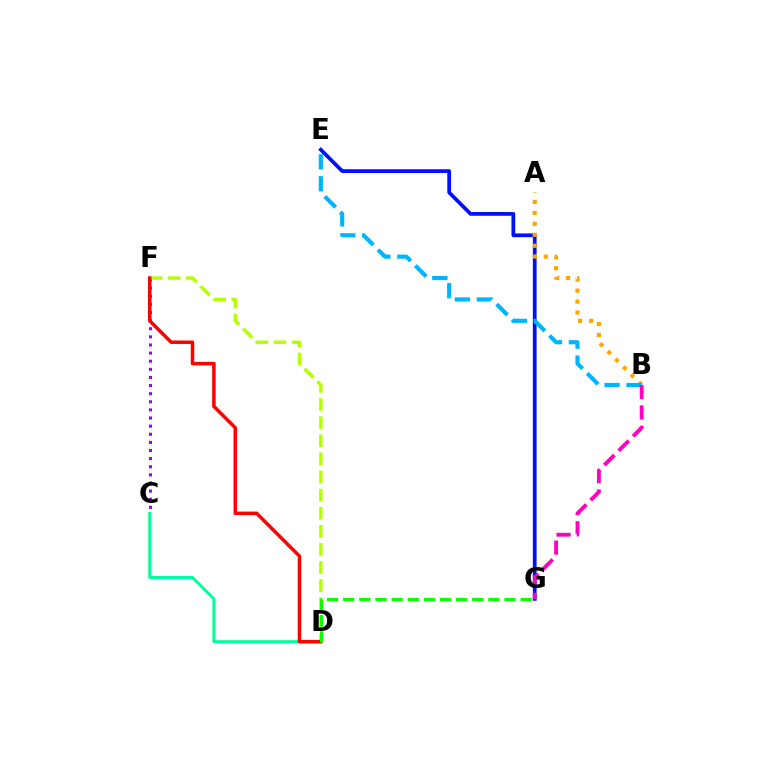{('C', 'D'): [{'color': '#00ff9d', 'line_style': 'solid', 'thickness': 2.16}], ('E', 'G'): [{'color': '#0010ff', 'line_style': 'solid', 'thickness': 2.7}], ('C', 'F'): [{'color': '#9b00ff', 'line_style': 'dotted', 'thickness': 2.21}], ('D', 'F'): [{'color': '#b3ff00', 'line_style': 'dashed', 'thickness': 2.46}, {'color': '#ff0000', 'line_style': 'solid', 'thickness': 2.52}], ('D', 'G'): [{'color': '#08ff00', 'line_style': 'dashed', 'thickness': 2.19}], ('A', 'B'): [{'color': '#ffa500', 'line_style': 'dotted', 'thickness': 2.98}], ('B', 'E'): [{'color': '#00b5ff', 'line_style': 'dashed', 'thickness': 2.98}], ('B', 'G'): [{'color': '#ff00bd', 'line_style': 'dashed', 'thickness': 2.76}]}